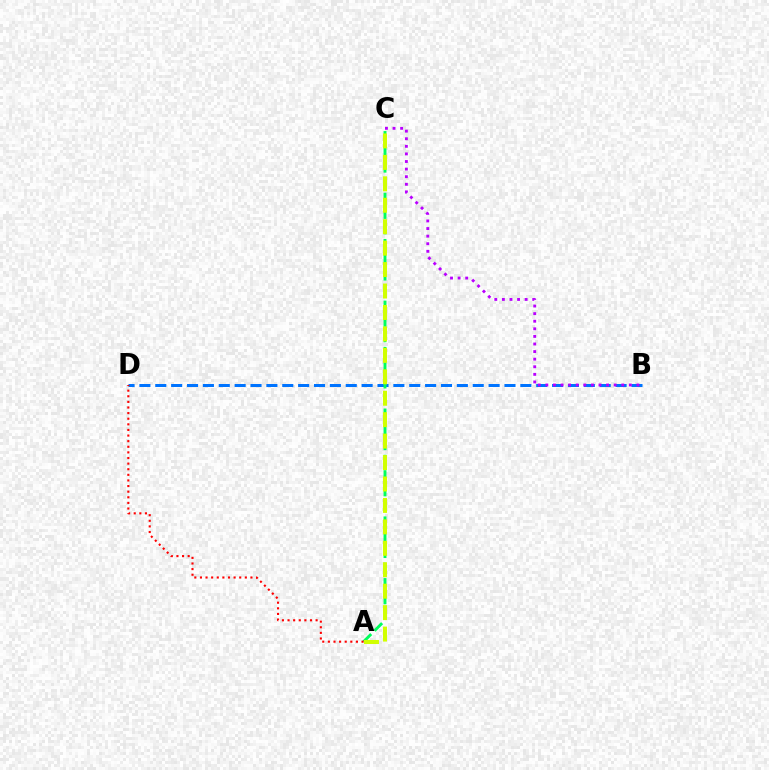{('B', 'D'): [{'color': '#0074ff', 'line_style': 'dashed', 'thickness': 2.16}], ('A', 'C'): [{'color': '#00ff5c', 'line_style': 'dashed', 'thickness': 2.09}, {'color': '#d1ff00', 'line_style': 'dashed', 'thickness': 2.91}], ('B', 'C'): [{'color': '#b900ff', 'line_style': 'dotted', 'thickness': 2.06}], ('A', 'D'): [{'color': '#ff0000', 'line_style': 'dotted', 'thickness': 1.52}]}